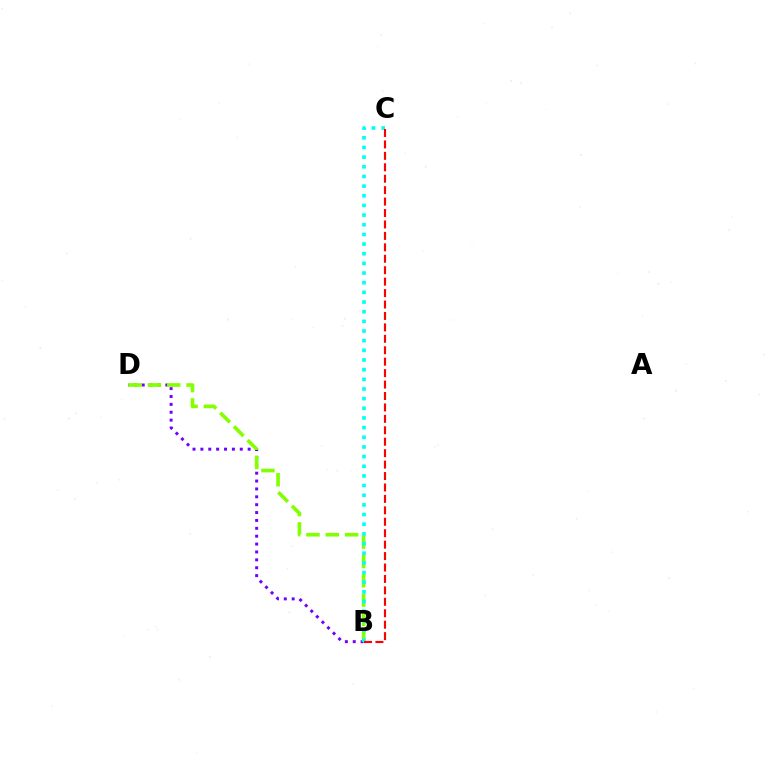{('B', 'D'): [{'color': '#7200ff', 'line_style': 'dotted', 'thickness': 2.14}, {'color': '#84ff00', 'line_style': 'dashed', 'thickness': 2.63}], ('B', 'C'): [{'color': '#00fff6', 'line_style': 'dotted', 'thickness': 2.62}, {'color': '#ff0000', 'line_style': 'dashed', 'thickness': 1.55}]}